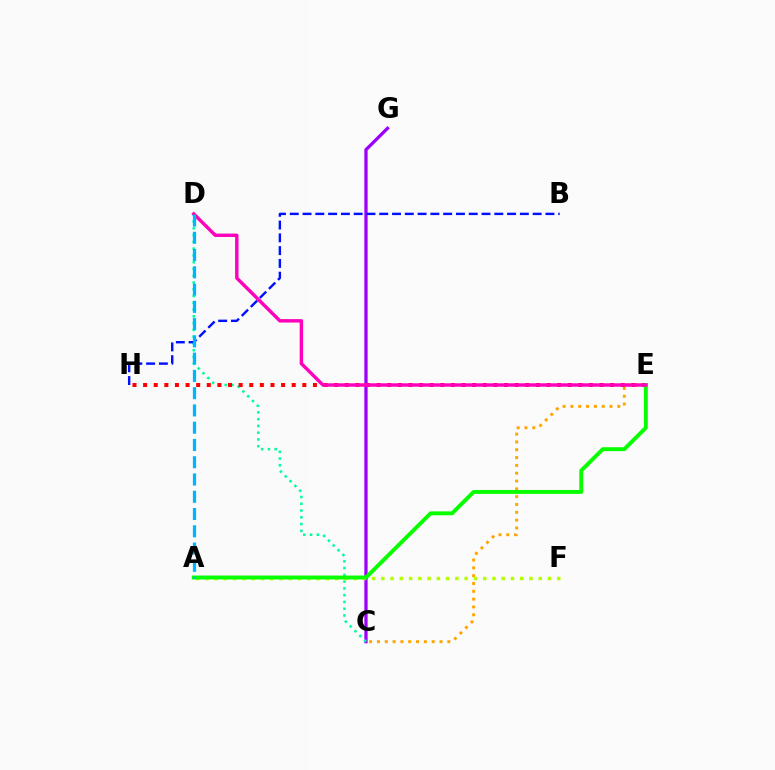{('C', 'G'): [{'color': '#9b00ff', 'line_style': 'solid', 'thickness': 2.36}], ('C', 'D'): [{'color': '#00ff9d', 'line_style': 'dotted', 'thickness': 1.84}], ('C', 'E'): [{'color': '#ffa500', 'line_style': 'dotted', 'thickness': 2.12}], ('E', 'H'): [{'color': '#ff0000', 'line_style': 'dotted', 'thickness': 2.88}], ('B', 'H'): [{'color': '#0010ff', 'line_style': 'dashed', 'thickness': 1.74}], ('A', 'F'): [{'color': '#b3ff00', 'line_style': 'dotted', 'thickness': 2.52}], ('A', 'E'): [{'color': '#08ff00', 'line_style': 'solid', 'thickness': 2.82}], ('D', 'E'): [{'color': '#ff00bd', 'line_style': 'solid', 'thickness': 2.46}], ('A', 'D'): [{'color': '#00b5ff', 'line_style': 'dashed', 'thickness': 2.35}]}